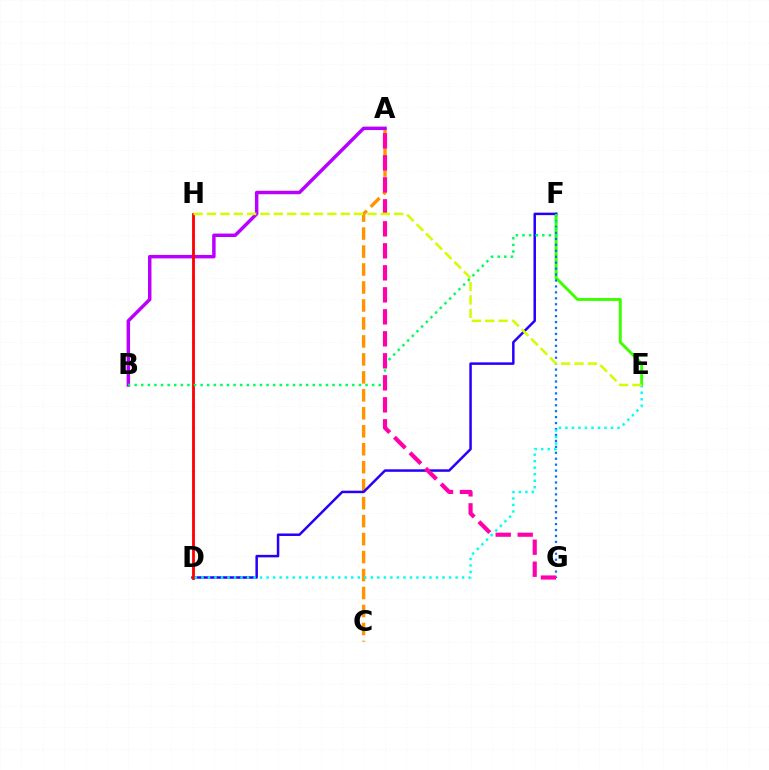{('A', 'C'): [{'color': '#ff9400', 'line_style': 'dashed', 'thickness': 2.44}], ('E', 'F'): [{'color': '#3dff00', 'line_style': 'solid', 'thickness': 2.11}], ('F', 'G'): [{'color': '#0074ff', 'line_style': 'dotted', 'thickness': 1.61}], ('A', 'B'): [{'color': '#b900ff', 'line_style': 'solid', 'thickness': 2.49}], ('D', 'F'): [{'color': '#2500ff', 'line_style': 'solid', 'thickness': 1.79}], ('D', 'H'): [{'color': '#ff0000', 'line_style': 'solid', 'thickness': 2.03}], ('B', 'F'): [{'color': '#00ff5c', 'line_style': 'dotted', 'thickness': 1.79}], ('A', 'G'): [{'color': '#ff00ac', 'line_style': 'dashed', 'thickness': 2.99}], ('D', 'E'): [{'color': '#00fff6', 'line_style': 'dotted', 'thickness': 1.77}], ('E', 'H'): [{'color': '#d1ff00', 'line_style': 'dashed', 'thickness': 1.82}]}